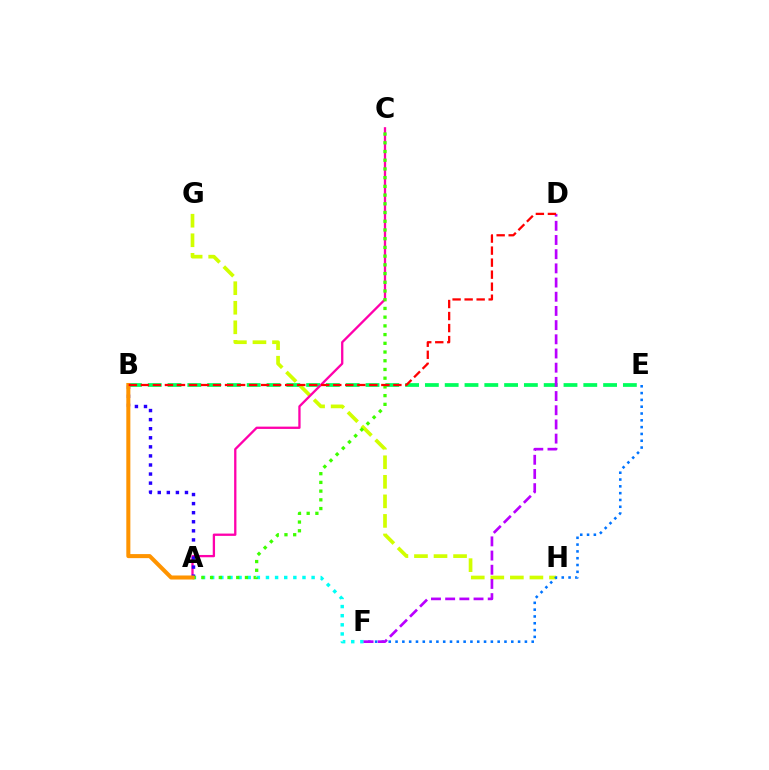{('B', 'E'): [{'color': '#00ff5c', 'line_style': 'dashed', 'thickness': 2.69}], ('A', 'F'): [{'color': '#00fff6', 'line_style': 'dotted', 'thickness': 2.48}], ('G', 'H'): [{'color': '#d1ff00', 'line_style': 'dashed', 'thickness': 2.66}], ('E', 'F'): [{'color': '#0074ff', 'line_style': 'dotted', 'thickness': 1.85}], ('D', 'F'): [{'color': '#b900ff', 'line_style': 'dashed', 'thickness': 1.93}], ('A', 'C'): [{'color': '#ff00ac', 'line_style': 'solid', 'thickness': 1.66}, {'color': '#3dff00', 'line_style': 'dotted', 'thickness': 2.37}], ('A', 'B'): [{'color': '#2500ff', 'line_style': 'dotted', 'thickness': 2.46}, {'color': '#ff9400', 'line_style': 'solid', 'thickness': 2.91}], ('B', 'D'): [{'color': '#ff0000', 'line_style': 'dashed', 'thickness': 1.63}]}